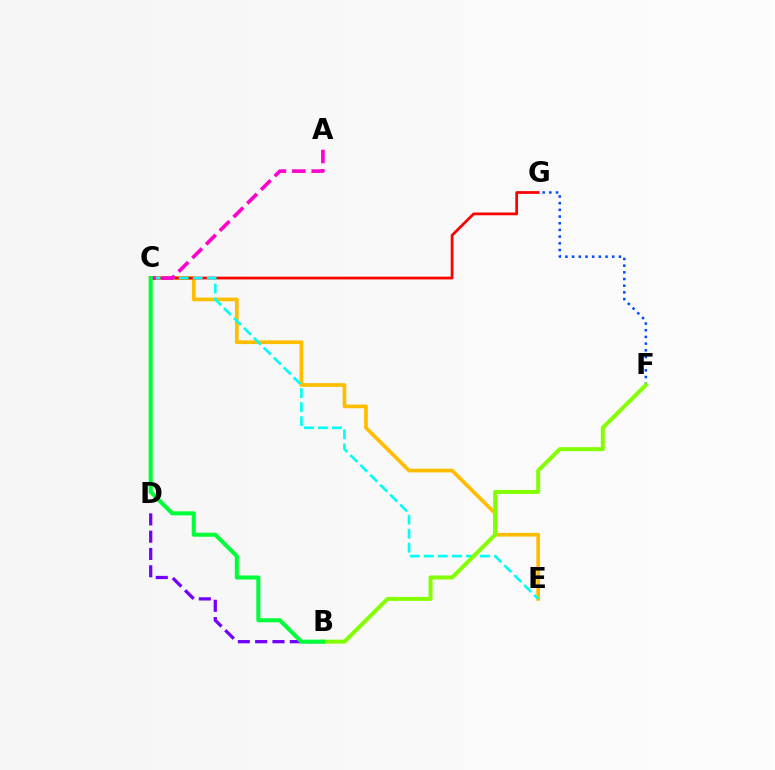{('C', 'E'): [{'color': '#ffbd00', 'line_style': 'solid', 'thickness': 2.67}, {'color': '#00fff6', 'line_style': 'dashed', 'thickness': 1.91}], ('C', 'G'): [{'color': '#ff0000', 'line_style': 'solid', 'thickness': 1.98}], ('F', 'G'): [{'color': '#004bff', 'line_style': 'dotted', 'thickness': 1.82}], ('B', 'F'): [{'color': '#84ff00', 'line_style': 'solid', 'thickness': 2.87}], ('A', 'C'): [{'color': '#ff00cf', 'line_style': 'dashed', 'thickness': 2.63}], ('B', 'D'): [{'color': '#7200ff', 'line_style': 'dashed', 'thickness': 2.35}], ('B', 'C'): [{'color': '#00ff39', 'line_style': 'solid', 'thickness': 2.92}]}